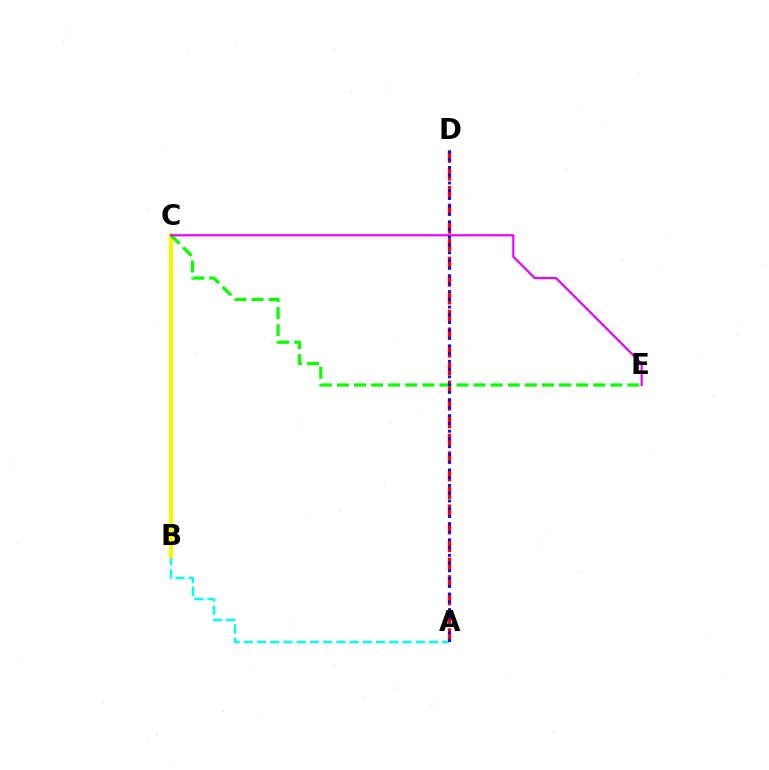{('A', 'D'): [{'color': '#ff0000', 'line_style': 'dashed', 'thickness': 2.4}, {'color': '#0010ff', 'line_style': 'dotted', 'thickness': 2.11}], ('A', 'B'): [{'color': '#00fff6', 'line_style': 'dashed', 'thickness': 1.8}], ('B', 'C'): [{'color': '#fcf500', 'line_style': 'solid', 'thickness': 2.98}], ('C', 'E'): [{'color': '#08ff00', 'line_style': 'dashed', 'thickness': 2.32}, {'color': '#ee00ff', 'line_style': 'solid', 'thickness': 1.58}]}